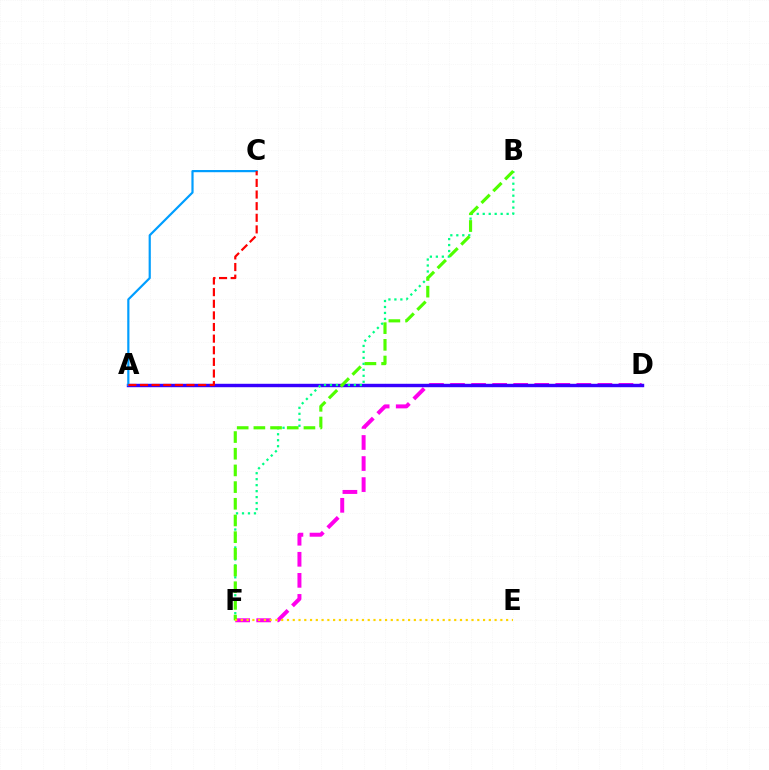{('D', 'F'): [{'color': '#ff00ed', 'line_style': 'dashed', 'thickness': 2.86}], ('A', 'D'): [{'color': '#3700ff', 'line_style': 'solid', 'thickness': 2.46}], ('A', 'C'): [{'color': '#009eff', 'line_style': 'solid', 'thickness': 1.58}, {'color': '#ff0000', 'line_style': 'dashed', 'thickness': 1.58}], ('B', 'F'): [{'color': '#00ff86', 'line_style': 'dotted', 'thickness': 1.62}, {'color': '#4fff00', 'line_style': 'dashed', 'thickness': 2.27}], ('E', 'F'): [{'color': '#ffd500', 'line_style': 'dotted', 'thickness': 1.57}]}